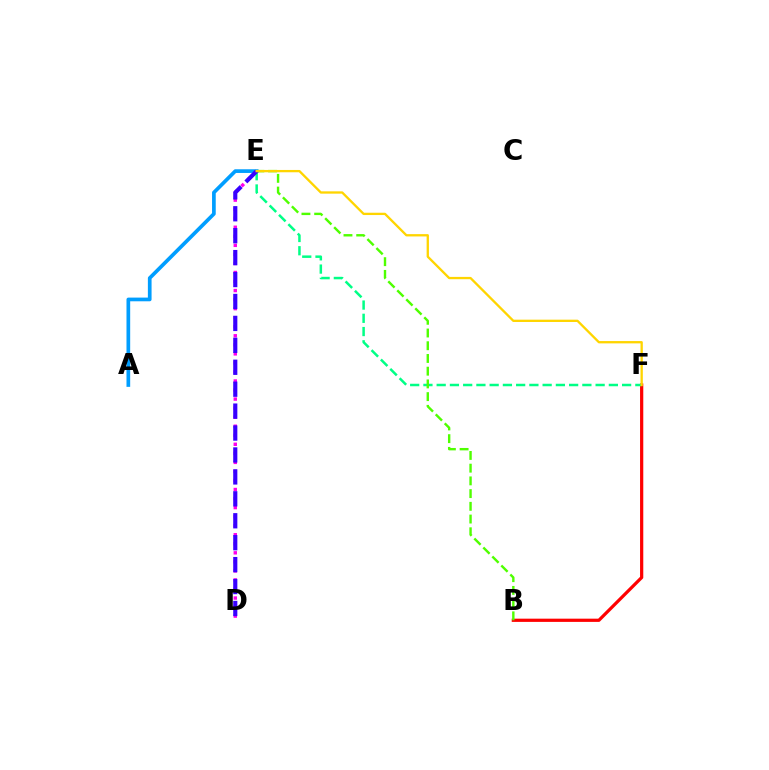{('A', 'E'): [{'color': '#009eff', 'line_style': 'solid', 'thickness': 2.66}], ('B', 'F'): [{'color': '#ff0000', 'line_style': 'solid', 'thickness': 2.32}], ('E', 'F'): [{'color': '#00ff86', 'line_style': 'dashed', 'thickness': 1.8}, {'color': '#ffd500', 'line_style': 'solid', 'thickness': 1.67}], ('D', 'E'): [{'color': '#ff00ed', 'line_style': 'dotted', 'thickness': 2.46}, {'color': '#3700ff', 'line_style': 'dashed', 'thickness': 2.98}], ('B', 'E'): [{'color': '#4fff00', 'line_style': 'dashed', 'thickness': 1.73}]}